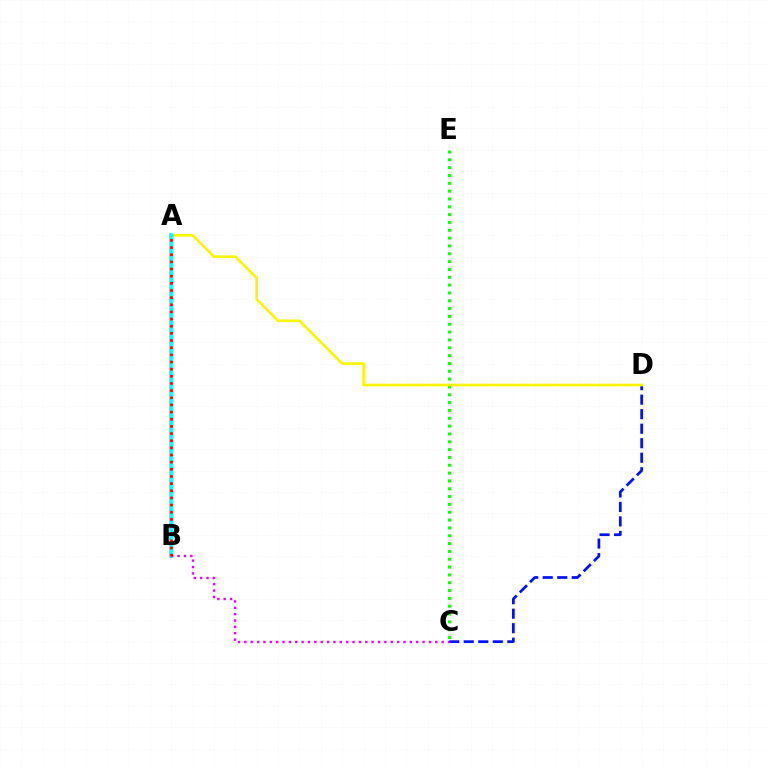{('C', 'D'): [{'color': '#0010ff', 'line_style': 'dashed', 'thickness': 1.97}], ('C', 'E'): [{'color': '#08ff00', 'line_style': 'dotted', 'thickness': 2.13}], ('A', 'D'): [{'color': '#fcf500', 'line_style': 'solid', 'thickness': 1.92}], ('A', 'B'): [{'color': '#00fff6', 'line_style': 'solid', 'thickness': 2.67}, {'color': '#ff0000', 'line_style': 'dotted', 'thickness': 1.94}], ('B', 'C'): [{'color': '#ee00ff', 'line_style': 'dotted', 'thickness': 1.73}]}